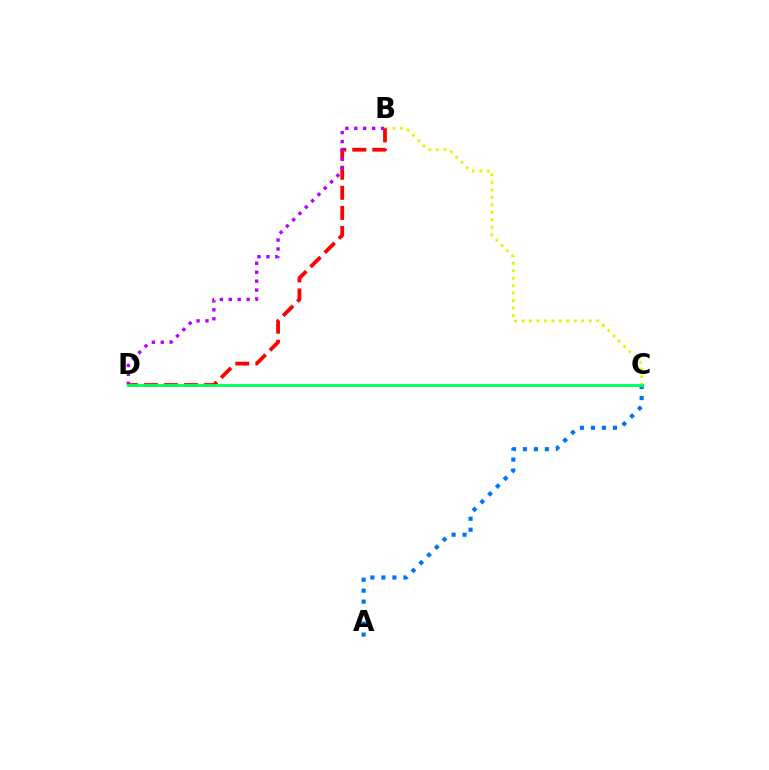{('B', 'C'): [{'color': '#d1ff00', 'line_style': 'dotted', 'thickness': 2.03}], ('B', 'D'): [{'color': '#ff0000', 'line_style': 'dashed', 'thickness': 2.72}, {'color': '#b900ff', 'line_style': 'dotted', 'thickness': 2.43}], ('A', 'C'): [{'color': '#0074ff', 'line_style': 'dotted', 'thickness': 2.98}], ('C', 'D'): [{'color': '#00ff5c', 'line_style': 'solid', 'thickness': 2.06}]}